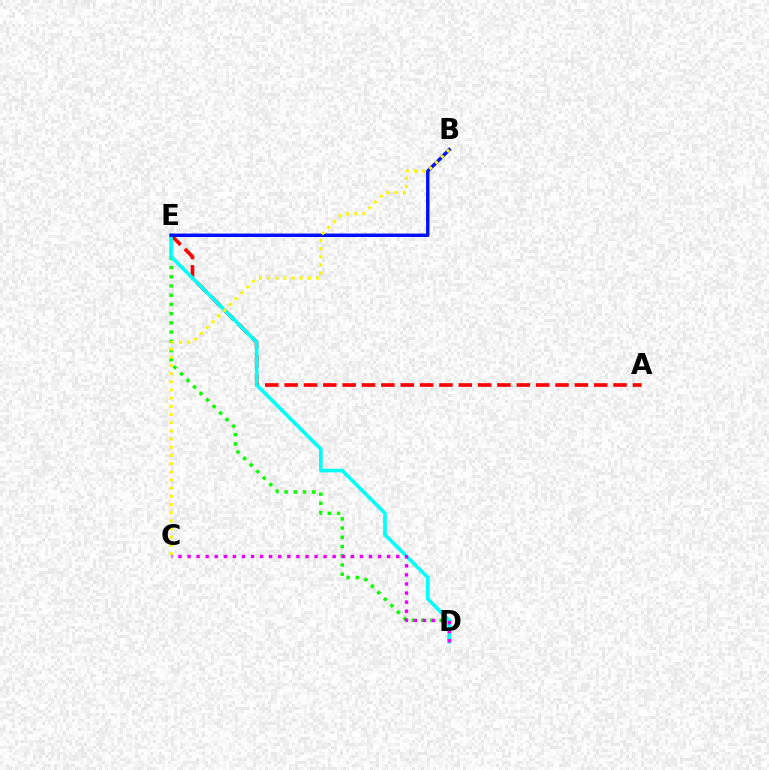{('D', 'E'): [{'color': '#08ff00', 'line_style': 'dotted', 'thickness': 2.51}, {'color': '#00fff6', 'line_style': 'solid', 'thickness': 2.59}], ('A', 'E'): [{'color': '#ff0000', 'line_style': 'dashed', 'thickness': 2.63}], ('B', 'E'): [{'color': '#0010ff', 'line_style': 'solid', 'thickness': 2.48}], ('C', 'D'): [{'color': '#ee00ff', 'line_style': 'dotted', 'thickness': 2.47}], ('B', 'C'): [{'color': '#fcf500', 'line_style': 'dotted', 'thickness': 2.22}]}